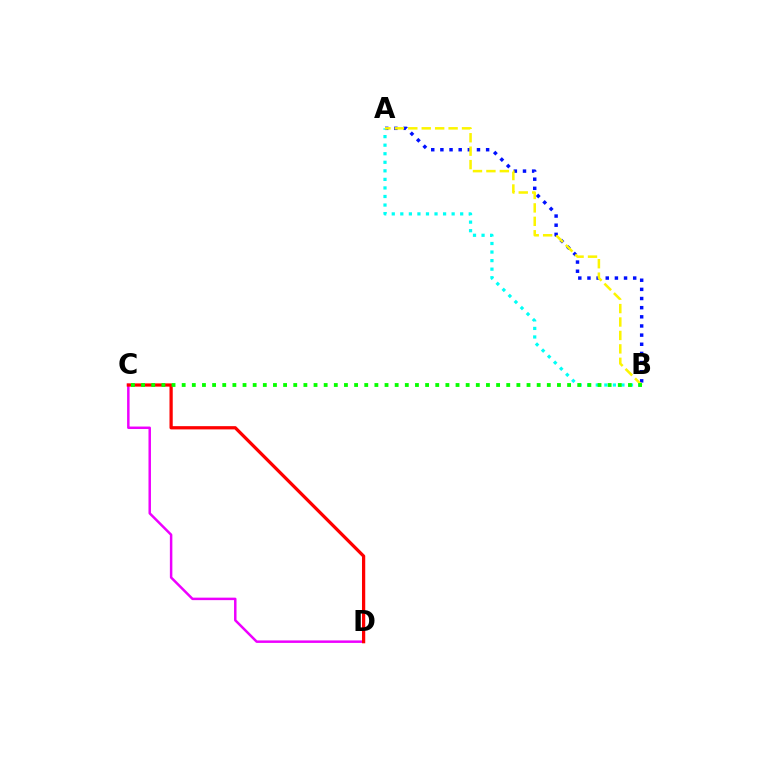{('A', 'B'): [{'color': '#0010ff', 'line_style': 'dotted', 'thickness': 2.49}, {'color': '#00fff6', 'line_style': 'dotted', 'thickness': 2.32}, {'color': '#fcf500', 'line_style': 'dashed', 'thickness': 1.82}], ('C', 'D'): [{'color': '#ee00ff', 'line_style': 'solid', 'thickness': 1.79}, {'color': '#ff0000', 'line_style': 'solid', 'thickness': 2.34}], ('B', 'C'): [{'color': '#08ff00', 'line_style': 'dotted', 'thickness': 2.76}]}